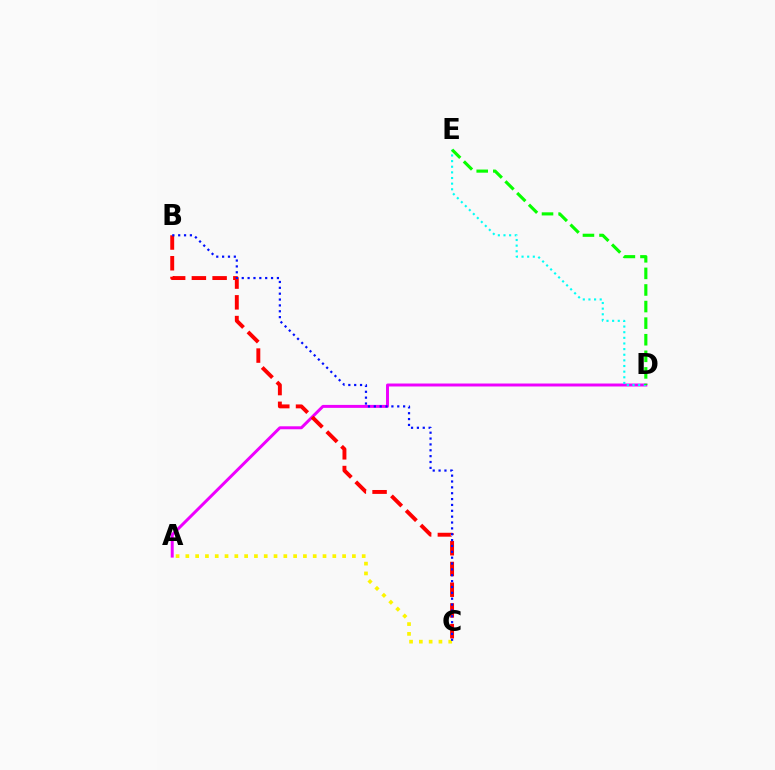{('A', 'D'): [{'color': '#ee00ff', 'line_style': 'solid', 'thickness': 2.13}], ('B', 'C'): [{'color': '#ff0000', 'line_style': 'dashed', 'thickness': 2.82}, {'color': '#0010ff', 'line_style': 'dotted', 'thickness': 1.59}], ('D', 'E'): [{'color': '#00fff6', 'line_style': 'dotted', 'thickness': 1.53}, {'color': '#08ff00', 'line_style': 'dashed', 'thickness': 2.25}], ('A', 'C'): [{'color': '#fcf500', 'line_style': 'dotted', 'thickness': 2.66}]}